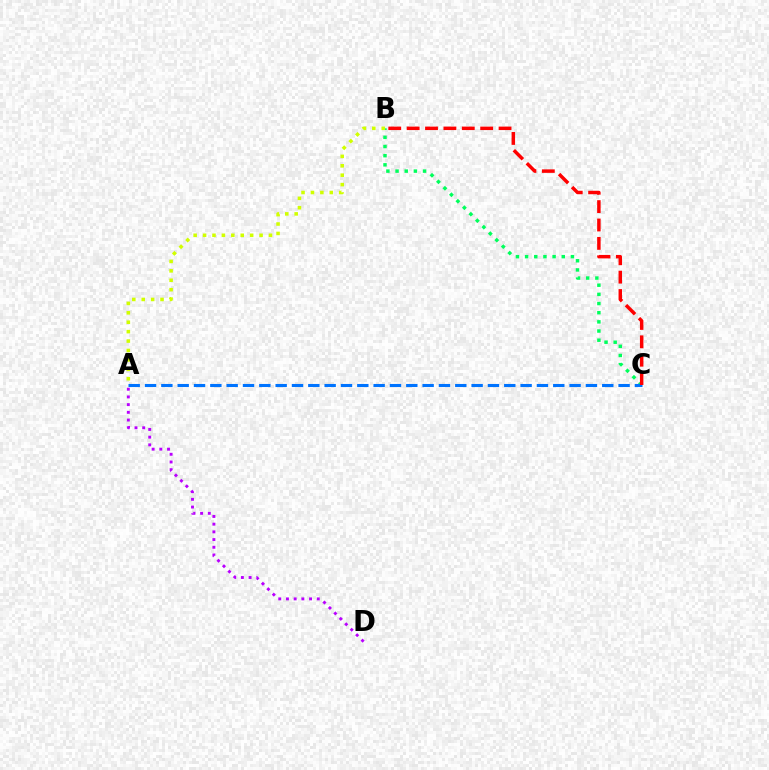{('B', 'C'): [{'color': '#00ff5c', 'line_style': 'dotted', 'thickness': 2.49}, {'color': '#ff0000', 'line_style': 'dashed', 'thickness': 2.5}], ('A', 'B'): [{'color': '#d1ff00', 'line_style': 'dotted', 'thickness': 2.56}], ('A', 'C'): [{'color': '#0074ff', 'line_style': 'dashed', 'thickness': 2.22}], ('A', 'D'): [{'color': '#b900ff', 'line_style': 'dotted', 'thickness': 2.09}]}